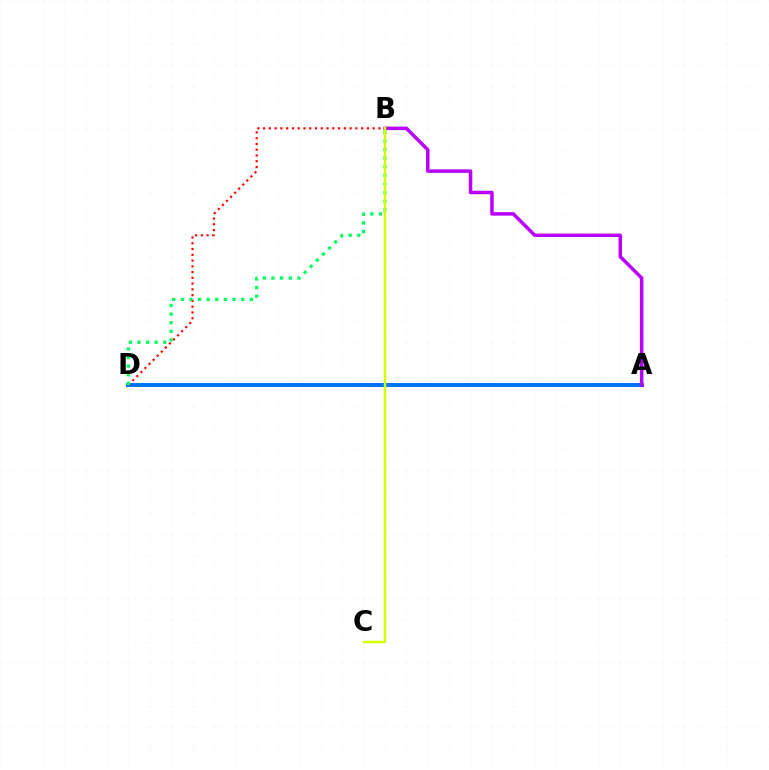{('A', 'D'): [{'color': '#0074ff', 'line_style': 'solid', 'thickness': 2.87}], ('B', 'D'): [{'color': '#ff0000', 'line_style': 'dotted', 'thickness': 1.57}, {'color': '#00ff5c', 'line_style': 'dotted', 'thickness': 2.34}], ('A', 'B'): [{'color': '#b900ff', 'line_style': 'solid', 'thickness': 2.51}], ('B', 'C'): [{'color': '#d1ff00', 'line_style': 'solid', 'thickness': 1.79}]}